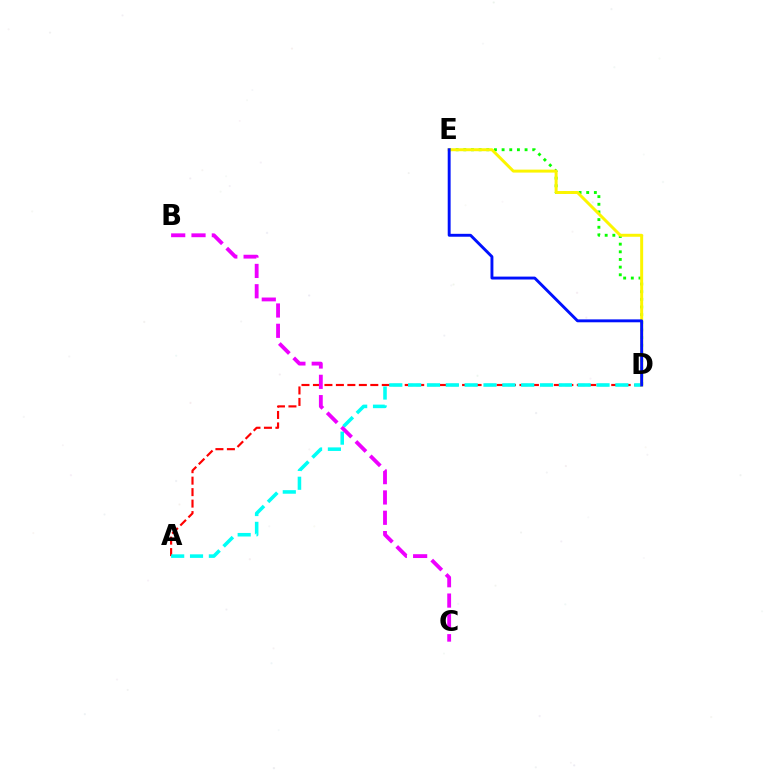{('A', 'D'): [{'color': '#ff0000', 'line_style': 'dashed', 'thickness': 1.56}, {'color': '#00fff6', 'line_style': 'dashed', 'thickness': 2.56}], ('D', 'E'): [{'color': '#08ff00', 'line_style': 'dotted', 'thickness': 2.08}, {'color': '#fcf500', 'line_style': 'solid', 'thickness': 2.14}, {'color': '#0010ff', 'line_style': 'solid', 'thickness': 2.09}], ('B', 'C'): [{'color': '#ee00ff', 'line_style': 'dashed', 'thickness': 2.76}]}